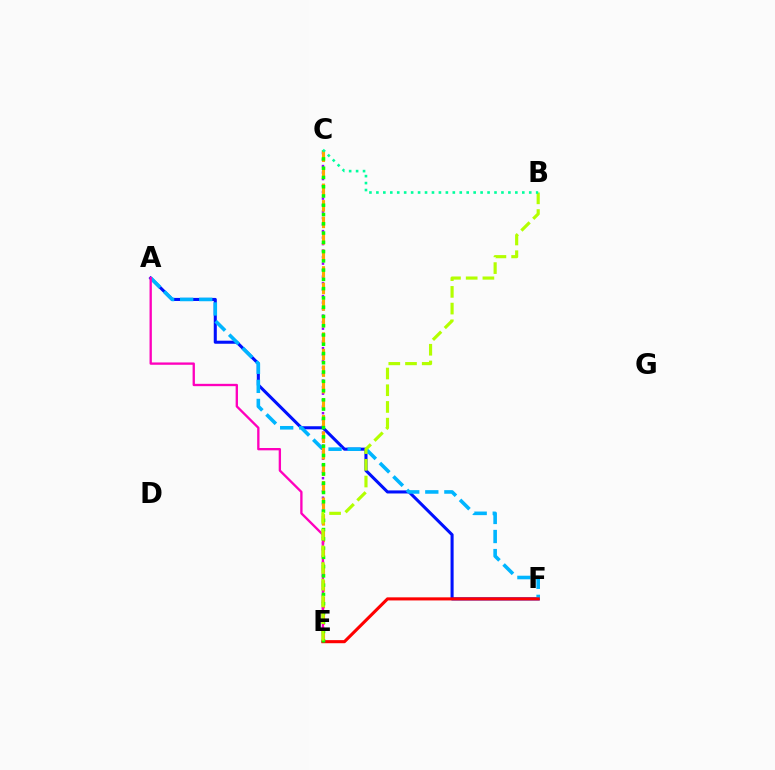{('C', 'E'): [{'color': '#9b00ff', 'line_style': 'dotted', 'thickness': 1.77}, {'color': '#ffa500', 'line_style': 'dashed', 'thickness': 2.25}, {'color': '#08ff00', 'line_style': 'dotted', 'thickness': 2.52}], ('A', 'F'): [{'color': '#0010ff', 'line_style': 'solid', 'thickness': 2.2}, {'color': '#00b5ff', 'line_style': 'dashed', 'thickness': 2.59}], ('A', 'E'): [{'color': '#ff00bd', 'line_style': 'solid', 'thickness': 1.68}], ('E', 'F'): [{'color': '#ff0000', 'line_style': 'solid', 'thickness': 2.23}], ('B', 'E'): [{'color': '#b3ff00', 'line_style': 'dashed', 'thickness': 2.27}], ('B', 'C'): [{'color': '#00ff9d', 'line_style': 'dotted', 'thickness': 1.89}]}